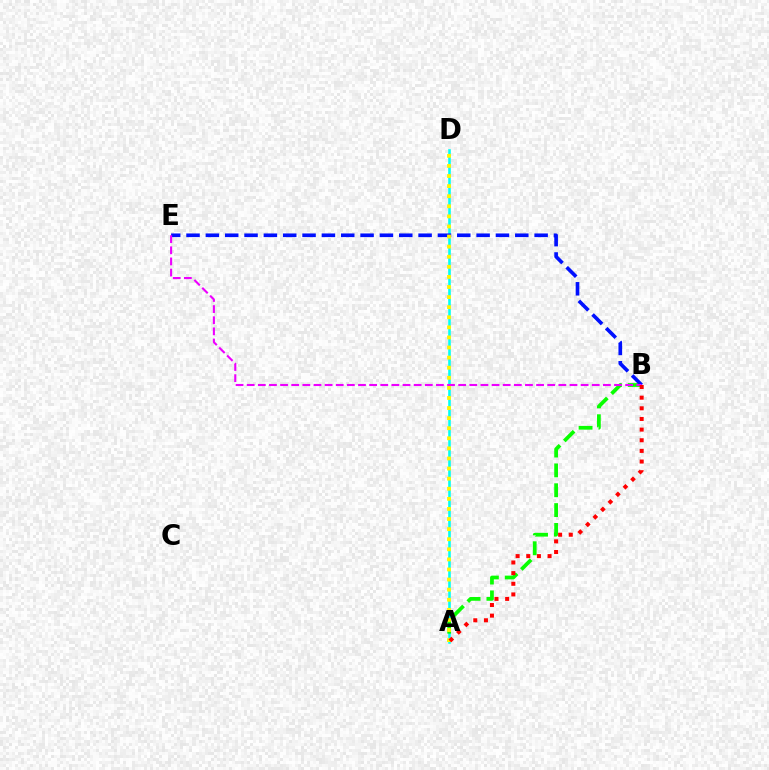{('A', 'D'): [{'color': '#00fff6', 'line_style': 'solid', 'thickness': 1.85}, {'color': '#fcf500', 'line_style': 'dotted', 'thickness': 2.74}], ('A', 'B'): [{'color': '#08ff00', 'line_style': 'dashed', 'thickness': 2.7}, {'color': '#ff0000', 'line_style': 'dotted', 'thickness': 2.89}], ('B', 'E'): [{'color': '#0010ff', 'line_style': 'dashed', 'thickness': 2.63}, {'color': '#ee00ff', 'line_style': 'dashed', 'thickness': 1.51}]}